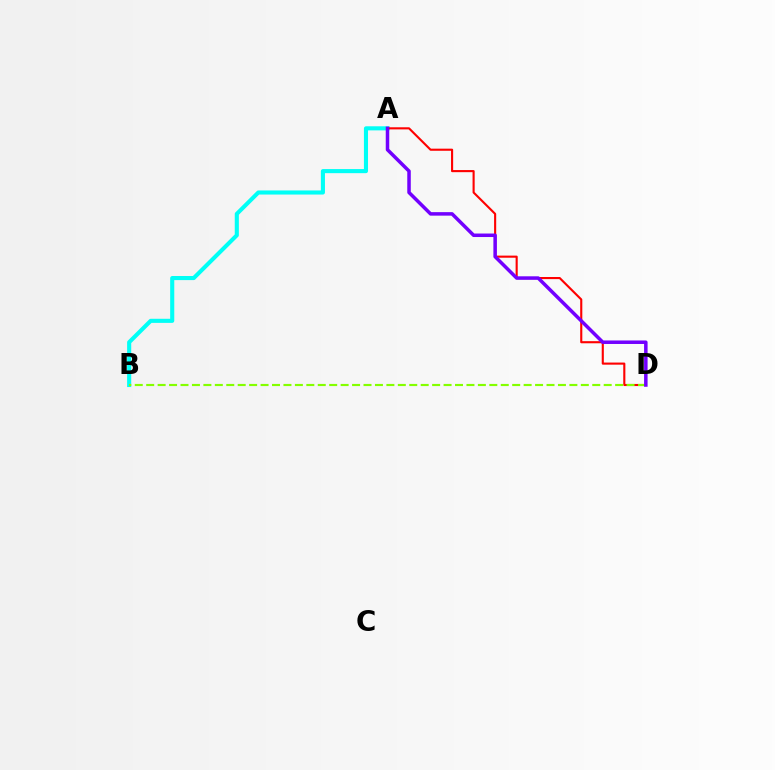{('A', 'B'): [{'color': '#00fff6', 'line_style': 'solid', 'thickness': 2.95}], ('A', 'D'): [{'color': '#ff0000', 'line_style': 'solid', 'thickness': 1.52}, {'color': '#7200ff', 'line_style': 'solid', 'thickness': 2.53}], ('B', 'D'): [{'color': '#84ff00', 'line_style': 'dashed', 'thickness': 1.55}]}